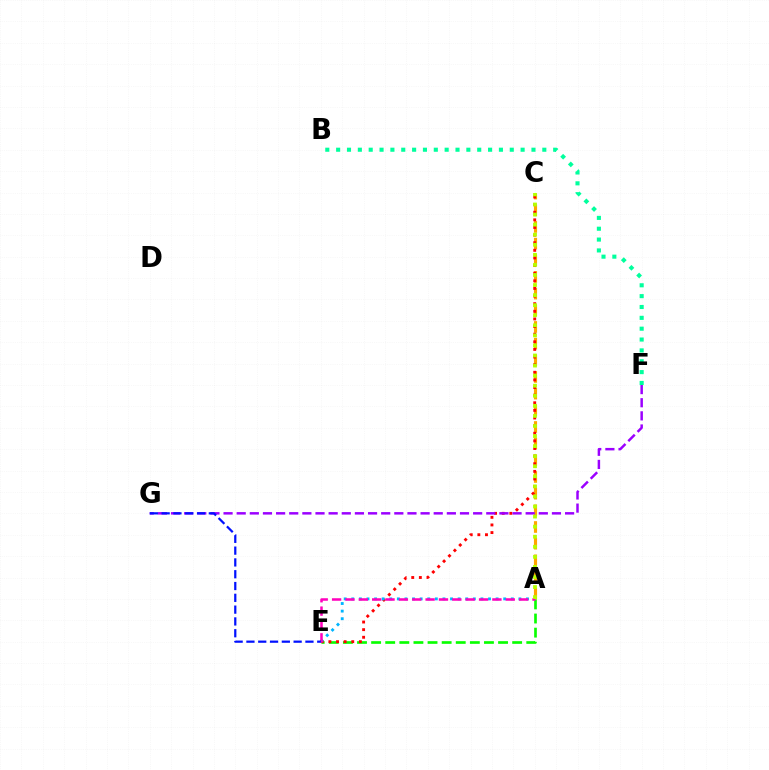{('A', 'C'): [{'color': '#ffa500', 'line_style': 'dashed', 'thickness': 2.26}, {'color': '#b3ff00', 'line_style': 'dotted', 'thickness': 2.74}], ('A', 'E'): [{'color': '#08ff00', 'line_style': 'dashed', 'thickness': 1.92}, {'color': '#00b5ff', 'line_style': 'dotted', 'thickness': 2.06}, {'color': '#ff00bd', 'line_style': 'dashed', 'thickness': 1.81}], ('C', 'E'): [{'color': '#ff0000', 'line_style': 'dotted', 'thickness': 2.07}], ('F', 'G'): [{'color': '#9b00ff', 'line_style': 'dashed', 'thickness': 1.78}], ('B', 'F'): [{'color': '#00ff9d', 'line_style': 'dotted', 'thickness': 2.95}], ('E', 'G'): [{'color': '#0010ff', 'line_style': 'dashed', 'thickness': 1.6}]}